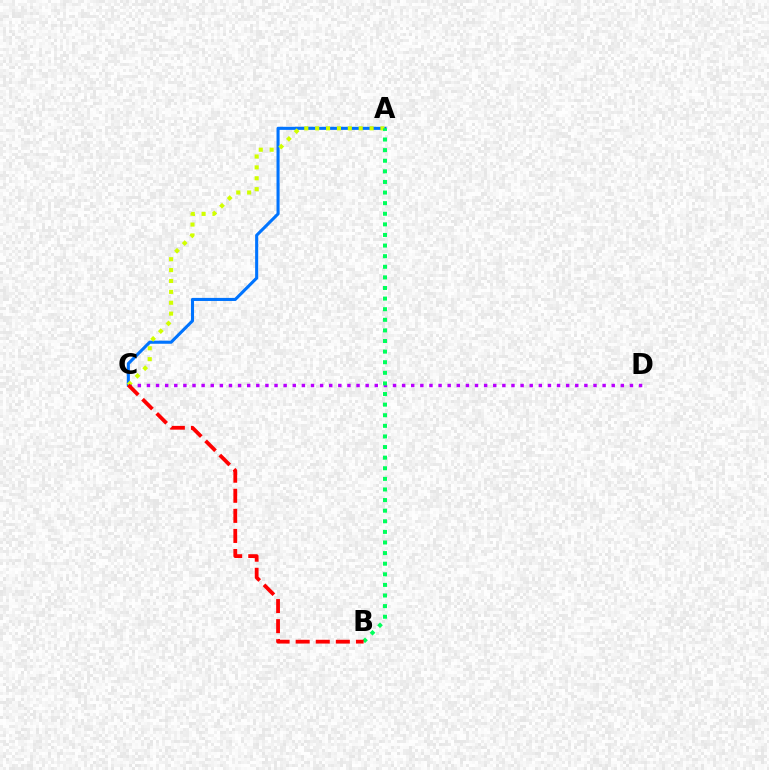{('A', 'C'): [{'color': '#0074ff', 'line_style': 'solid', 'thickness': 2.21}, {'color': '#d1ff00', 'line_style': 'dotted', 'thickness': 2.96}], ('C', 'D'): [{'color': '#b900ff', 'line_style': 'dotted', 'thickness': 2.48}], ('A', 'B'): [{'color': '#00ff5c', 'line_style': 'dotted', 'thickness': 2.88}], ('B', 'C'): [{'color': '#ff0000', 'line_style': 'dashed', 'thickness': 2.73}]}